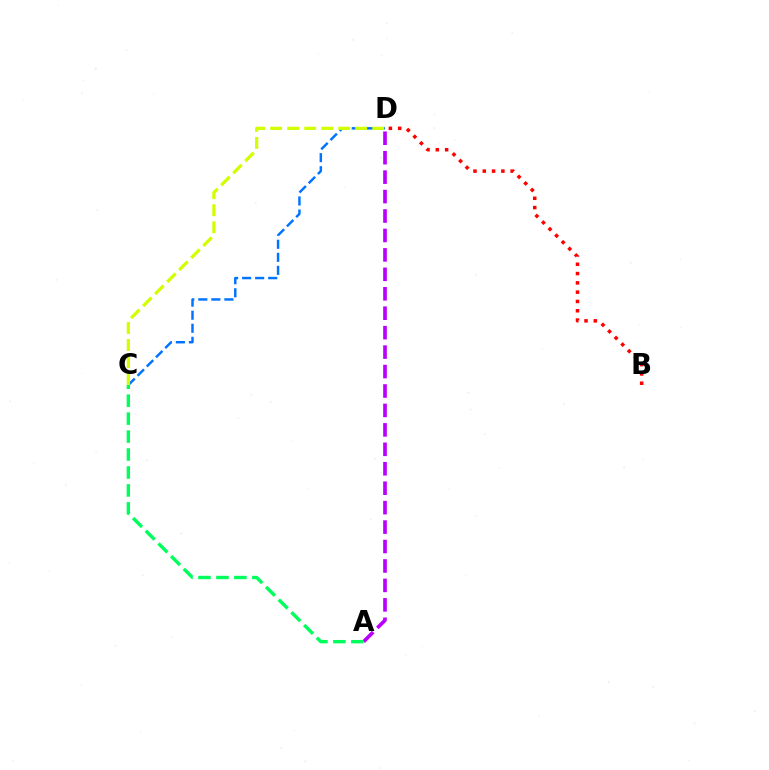{('A', 'D'): [{'color': '#b900ff', 'line_style': 'dashed', 'thickness': 2.64}], ('C', 'D'): [{'color': '#0074ff', 'line_style': 'dashed', 'thickness': 1.77}, {'color': '#d1ff00', 'line_style': 'dashed', 'thickness': 2.31}], ('B', 'D'): [{'color': '#ff0000', 'line_style': 'dotted', 'thickness': 2.53}], ('A', 'C'): [{'color': '#00ff5c', 'line_style': 'dashed', 'thickness': 2.44}]}